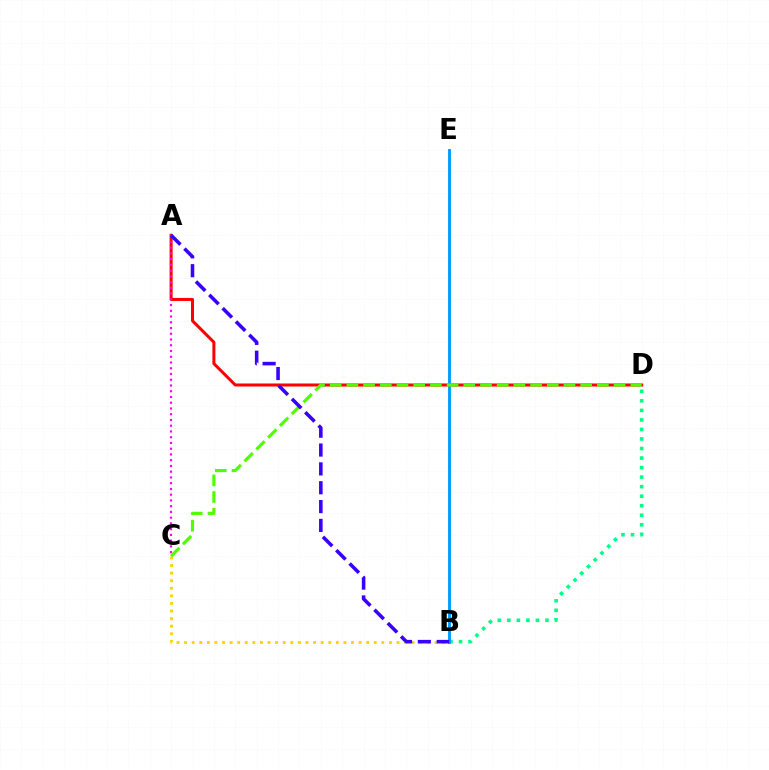{('A', 'D'): [{'color': '#ff0000', 'line_style': 'solid', 'thickness': 2.18}], ('B', 'D'): [{'color': '#00ff86', 'line_style': 'dotted', 'thickness': 2.59}], ('A', 'C'): [{'color': '#ff00ed', 'line_style': 'dotted', 'thickness': 1.56}], ('B', 'E'): [{'color': '#009eff', 'line_style': 'solid', 'thickness': 2.08}], ('B', 'C'): [{'color': '#ffd500', 'line_style': 'dotted', 'thickness': 2.06}], ('C', 'D'): [{'color': '#4fff00', 'line_style': 'dashed', 'thickness': 2.27}], ('A', 'B'): [{'color': '#3700ff', 'line_style': 'dashed', 'thickness': 2.56}]}